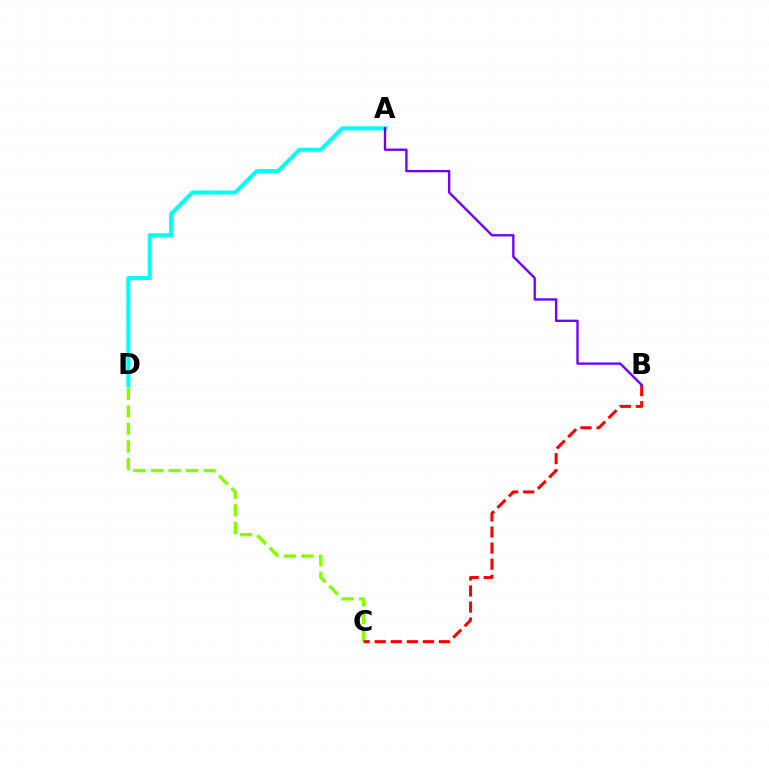{('C', 'D'): [{'color': '#84ff00', 'line_style': 'dashed', 'thickness': 2.39}], ('A', 'D'): [{'color': '#00fff6', 'line_style': 'solid', 'thickness': 2.91}], ('B', 'C'): [{'color': '#ff0000', 'line_style': 'dashed', 'thickness': 2.18}], ('A', 'B'): [{'color': '#7200ff', 'line_style': 'solid', 'thickness': 1.7}]}